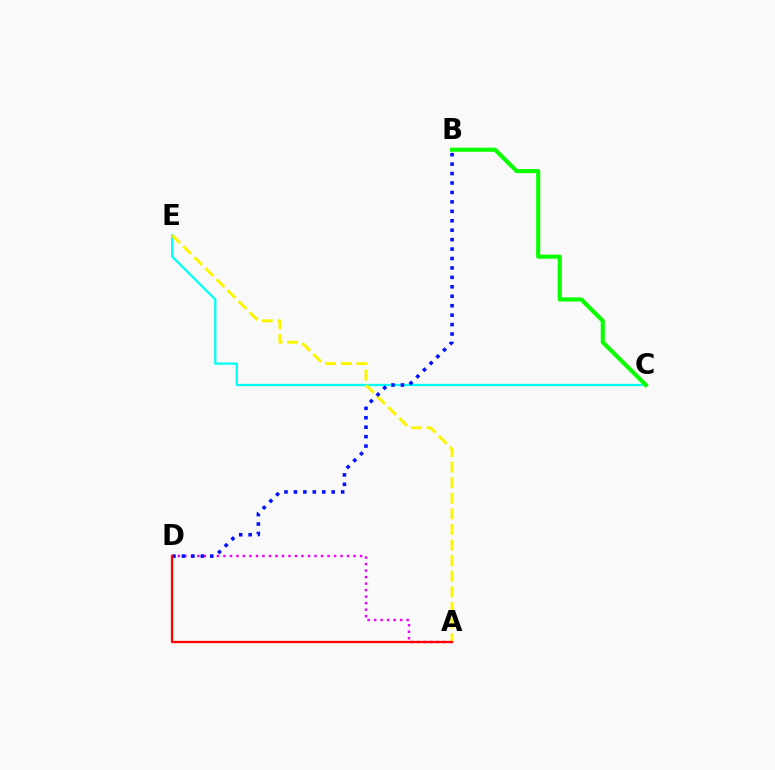{('C', 'E'): [{'color': '#00fff6', 'line_style': 'solid', 'thickness': 1.64}], ('B', 'C'): [{'color': '#08ff00', 'line_style': 'solid', 'thickness': 2.95}], ('A', 'D'): [{'color': '#ee00ff', 'line_style': 'dotted', 'thickness': 1.77}, {'color': '#ff0000', 'line_style': 'solid', 'thickness': 1.64}], ('A', 'E'): [{'color': '#fcf500', 'line_style': 'dashed', 'thickness': 2.12}], ('B', 'D'): [{'color': '#0010ff', 'line_style': 'dotted', 'thickness': 2.56}]}